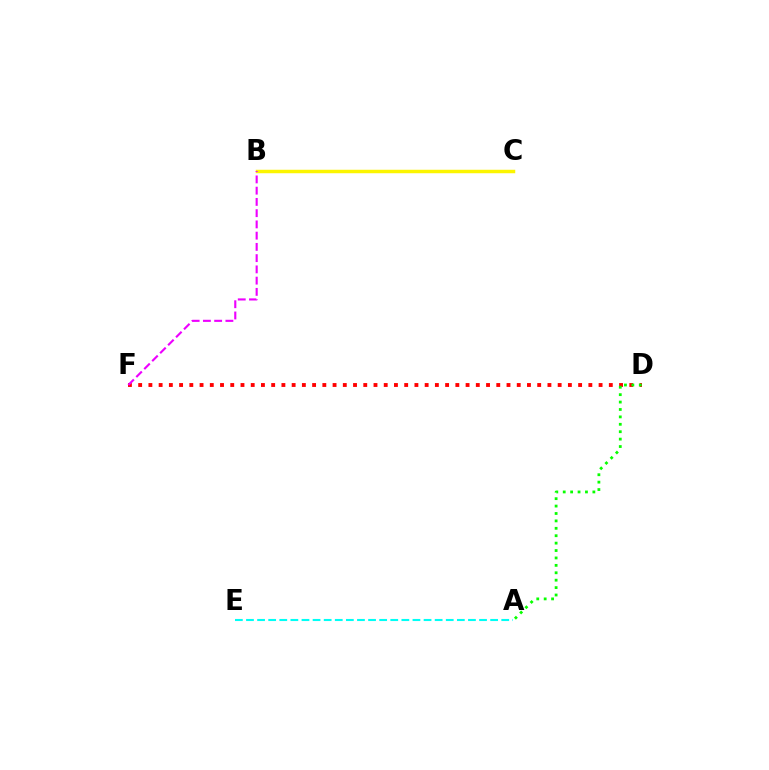{('B', 'C'): [{'color': '#0010ff', 'line_style': 'solid', 'thickness': 2.1}, {'color': '#fcf500', 'line_style': 'solid', 'thickness': 2.5}], ('D', 'F'): [{'color': '#ff0000', 'line_style': 'dotted', 'thickness': 2.78}], ('B', 'F'): [{'color': '#ee00ff', 'line_style': 'dashed', 'thickness': 1.53}], ('A', 'D'): [{'color': '#08ff00', 'line_style': 'dotted', 'thickness': 2.01}], ('A', 'E'): [{'color': '#00fff6', 'line_style': 'dashed', 'thickness': 1.51}]}